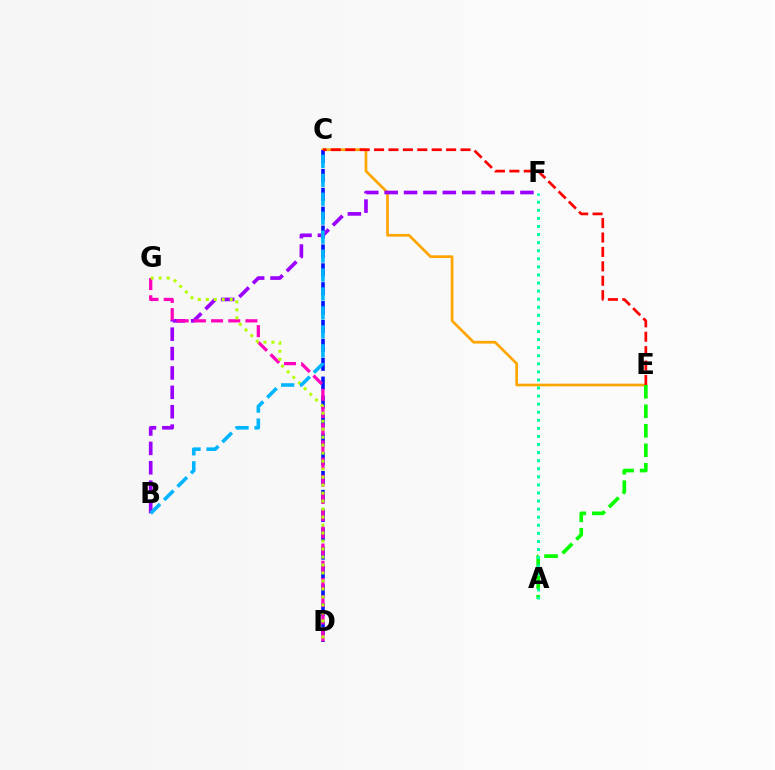{('C', 'E'): [{'color': '#ffa500', 'line_style': 'solid', 'thickness': 1.95}, {'color': '#ff0000', 'line_style': 'dashed', 'thickness': 1.96}], ('C', 'D'): [{'color': '#0010ff', 'line_style': 'dashed', 'thickness': 2.56}], ('A', 'E'): [{'color': '#08ff00', 'line_style': 'dashed', 'thickness': 2.65}], ('A', 'F'): [{'color': '#00ff9d', 'line_style': 'dotted', 'thickness': 2.19}], ('B', 'F'): [{'color': '#9b00ff', 'line_style': 'dashed', 'thickness': 2.63}], ('D', 'G'): [{'color': '#ff00bd', 'line_style': 'dashed', 'thickness': 2.34}, {'color': '#b3ff00', 'line_style': 'dotted', 'thickness': 2.17}], ('B', 'C'): [{'color': '#00b5ff', 'line_style': 'dashed', 'thickness': 2.57}]}